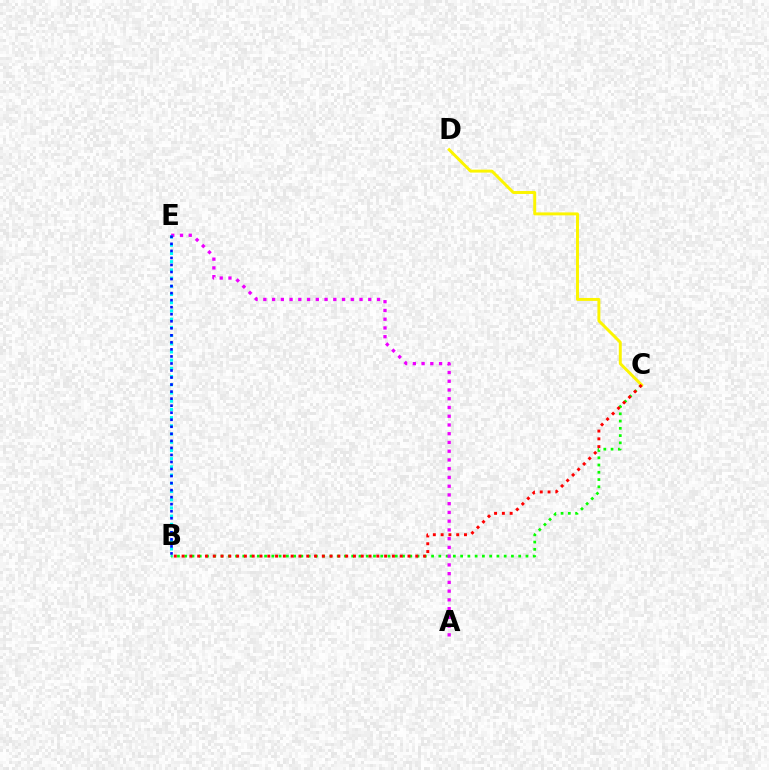{('B', 'C'): [{'color': '#08ff00', 'line_style': 'dotted', 'thickness': 1.97}, {'color': '#ff0000', 'line_style': 'dotted', 'thickness': 2.12}], ('A', 'E'): [{'color': '#ee00ff', 'line_style': 'dotted', 'thickness': 2.38}], ('C', 'D'): [{'color': '#fcf500', 'line_style': 'solid', 'thickness': 2.12}], ('B', 'E'): [{'color': '#00fff6', 'line_style': 'dotted', 'thickness': 2.23}, {'color': '#0010ff', 'line_style': 'dotted', 'thickness': 1.91}]}